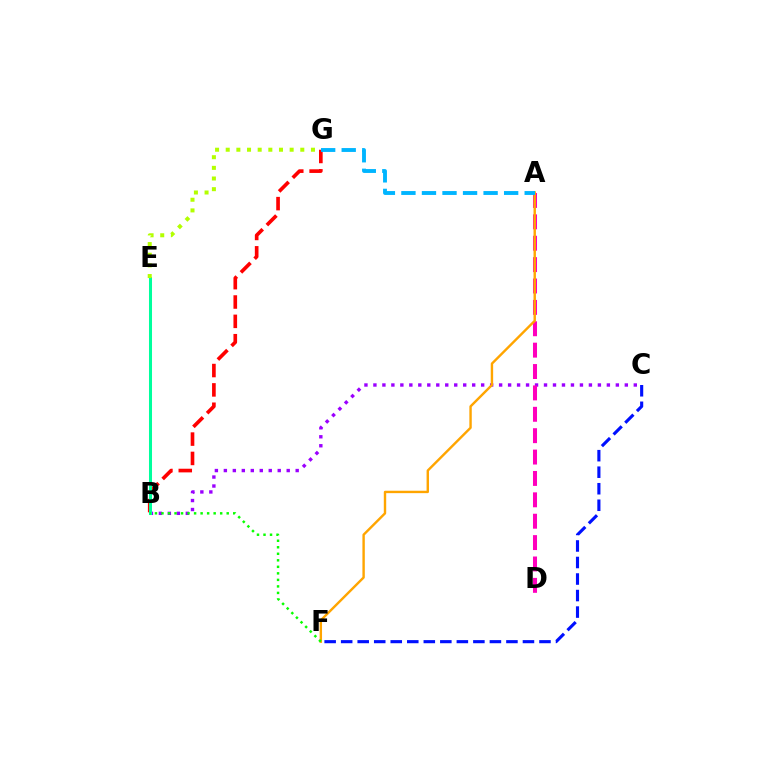{('B', 'C'): [{'color': '#9b00ff', 'line_style': 'dotted', 'thickness': 2.44}], ('A', 'D'): [{'color': '#ff00bd', 'line_style': 'dashed', 'thickness': 2.9}], ('C', 'F'): [{'color': '#0010ff', 'line_style': 'dashed', 'thickness': 2.24}], ('B', 'G'): [{'color': '#ff0000', 'line_style': 'dashed', 'thickness': 2.63}], ('B', 'E'): [{'color': '#00ff9d', 'line_style': 'solid', 'thickness': 2.18}], ('A', 'F'): [{'color': '#ffa500', 'line_style': 'solid', 'thickness': 1.73}], ('A', 'G'): [{'color': '#00b5ff', 'line_style': 'dashed', 'thickness': 2.79}], ('B', 'F'): [{'color': '#08ff00', 'line_style': 'dotted', 'thickness': 1.77}], ('E', 'G'): [{'color': '#b3ff00', 'line_style': 'dotted', 'thickness': 2.89}]}